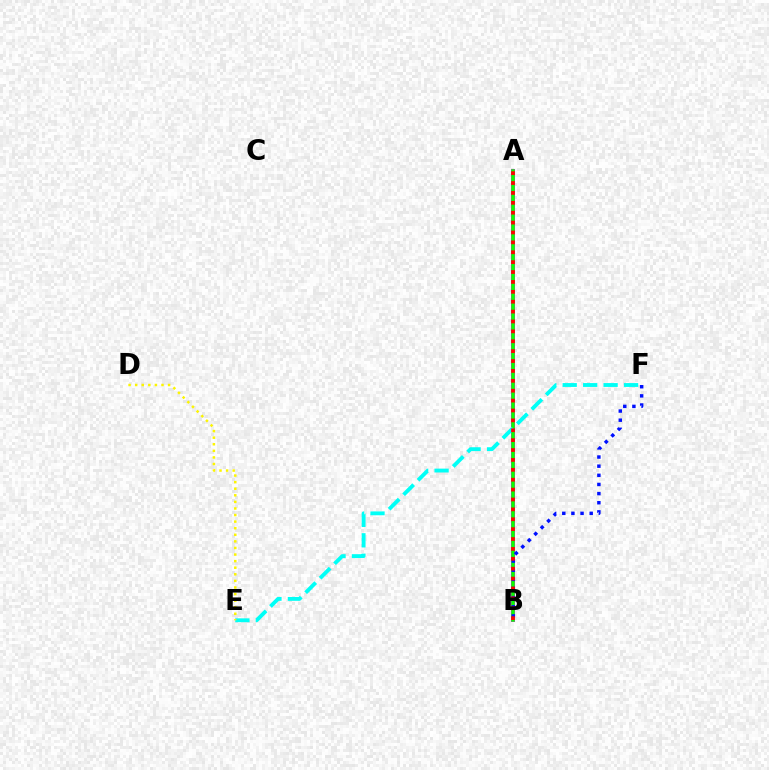{('A', 'B'): [{'color': '#ee00ff', 'line_style': 'solid', 'thickness': 2.91}, {'color': '#08ff00', 'line_style': 'solid', 'thickness': 2.52}, {'color': '#ff0000', 'line_style': 'dotted', 'thickness': 2.69}], ('E', 'F'): [{'color': '#00fff6', 'line_style': 'dashed', 'thickness': 2.78}], ('B', 'F'): [{'color': '#0010ff', 'line_style': 'dotted', 'thickness': 2.48}], ('D', 'E'): [{'color': '#fcf500', 'line_style': 'dotted', 'thickness': 1.79}]}